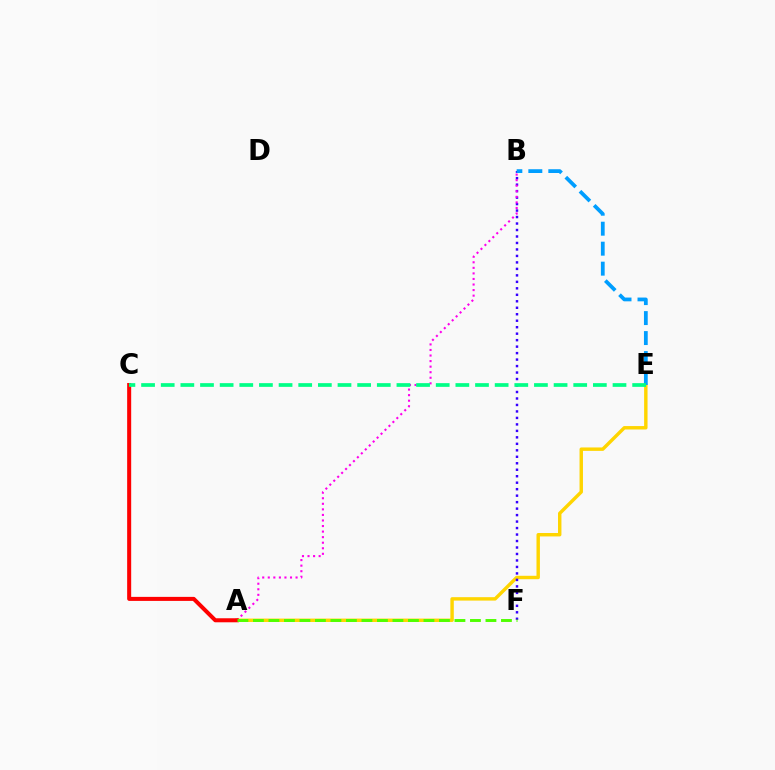{('A', 'E'): [{'color': '#ffd500', 'line_style': 'solid', 'thickness': 2.46}], ('B', 'F'): [{'color': '#3700ff', 'line_style': 'dotted', 'thickness': 1.76}], ('A', 'B'): [{'color': '#ff00ed', 'line_style': 'dotted', 'thickness': 1.51}], ('B', 'E'): [{'color': '#009eff', 'line_style': 'dashed', 'thickness': 2.71}], ('A', 'C'): [{'color': '#ff0000', 'line_style': 'solid', 'thickness': 2.9}], ('C', 'E'): [{'color': '#00ff86', 'line_style': 'dashed', 'thickness': 2.67}], ('A', 'F'): [{'color': '#4fff00', 'line_style': 'dashed', 'thickness': 2.11}]}